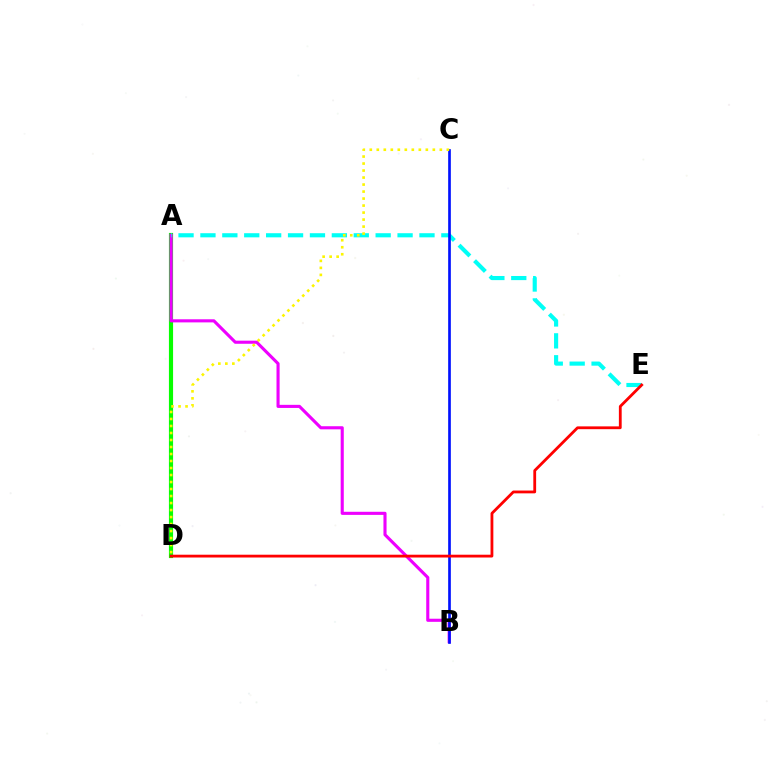{('A', 'D'): [{'color': '#08ff00', 'line_style': 'solid', 'thickness': 2.99}], ('A', 'B'): [{'color': '#ee00ff', 'line_style': 'solid', 'thickness': 2.24}], ('A', 'E'): [{'color': '#00fff6', 'line_style': 'dashed', 'thickness': 2.98}], ('B', 'C'): [{'color': '#0010ff', 'line_style': 'solid', 'thickness': 1.92}], ('D', 'E'): [{'color': '#ff0000', 'line_style': 'solid', 'thickness': 2.02}], ('C', 'D'): [{'color': '#fcf500', 'line_style': 'dotted', 'thickness': 1.9}]}